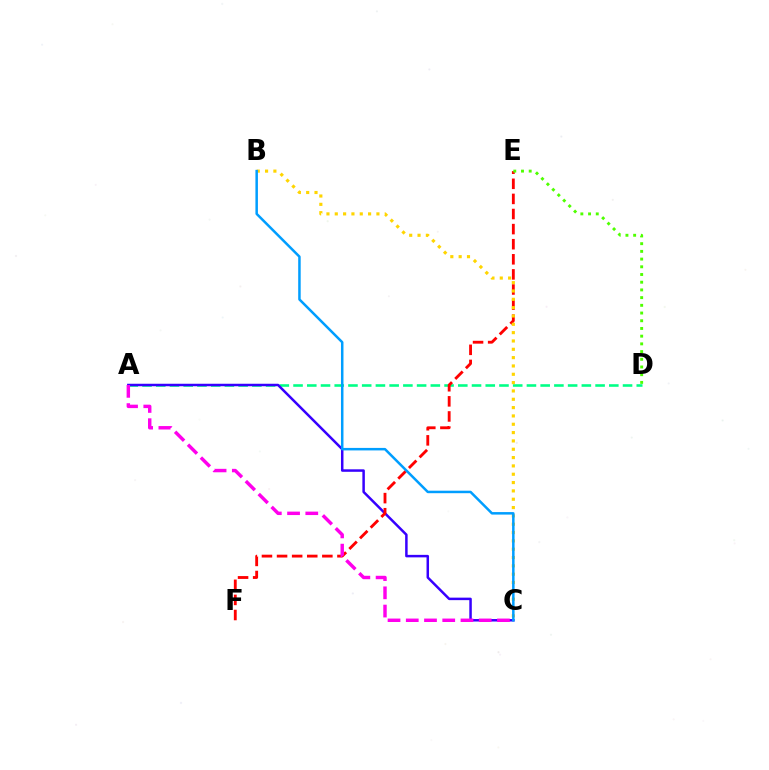{('A', 'D'): [{'color': '#00ff86', 'line_style': 'dashed', 'thickness': 1.87}], ('A', 'C'): [{'color': '#3700ff', 'line_style': 'solid', 'thickness': 1.8}, {'color': '#ff00ed', 'line_style': 'dashed', 'thickness': 2.48}], ('E', 'F'): [{'color': '#ff0000', 'line_style': 'dashed', 'thickness': 2.05}], ('D', 'E'): [{'color': '#4fff00', 'line_style': 'dotted', 'thickness': 2.09}], ('B', 'C'): [{'color': '#ffd500', 'line_style': 'dotted', 'thickness': 2.26}, {'color': '#009eff', 'line_style': 'solid', 'thickness': 1.8}]}